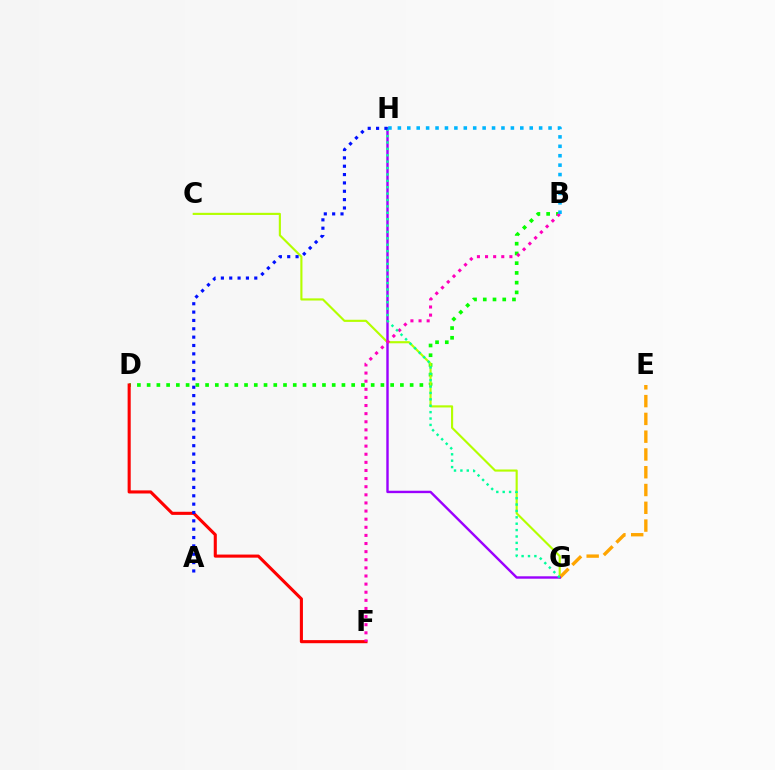{('B', 'D'): [{'color': '#08ff00', 'line_style': 'dotted', 'thickness': 2.65}], ('C', 'G'): [{'color': '#b3ff00', 'line_style': 'solid', 'thickness': 1.54}], ('E', 'G'): [{'color': '#ffa500', 'line_style': 'dashed', 'thickness': 2.42}], ('D', 'F'): [{'color': '#ff0000', 'line_style': 'solid', 'thickness': 2.22}], ('G', 'H'): [{'color': '#9b00ff', 'line_style': 'solid', 'thickness': 1.73}, {'color': '#00ff9d', 'line_style': 'dotted', 'thickness': 1.74}], ('B', 'F'): [{'color': '#ff00bd', 'line_style': 'dotted', 'thickness': 2.21}], ('B', 'H'): [{'color': '#00b5ff', 'line_style': 'dotted', 'thickness': 2.56}], ('A', 'H'): [{'color': '#0010ff', 'line_style': 'dotted', 'thickness': 2.27}]}